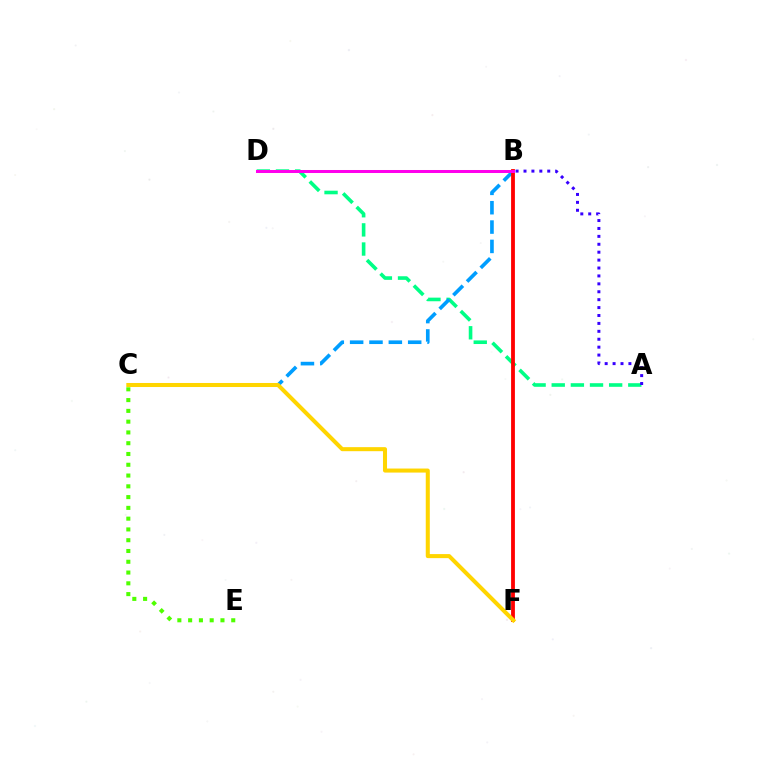{('A', 'D'): [{'color': '#00ff86', 'line_style': 'dashed', 'thickness': 2.6}], ('B', 'C'): [{'color': '#009eff', 'line_style': 'dashed', 'thickness': 2.63}], ('B', 'F'): [{'color': '#ff0000', 'line_style': 'solid', 'thickness': 2.74}], ('C', 'E'): [{'color': '#4fff00', 'line_style': 'dotted', 'thickness': 2.93}], ('B', 'D'): [{'color': '#ff00ed', 'line_style': 'solid', 'thickness': 2.17}], ('A', 'B'): [{'color': '#3700ff', 'line_style': 'dotted', 'thickness': 2.15}], ('C', 'F'): [{'color': '#ffd500', 'line_style': 'solid', 'thickness': 2.91}]}